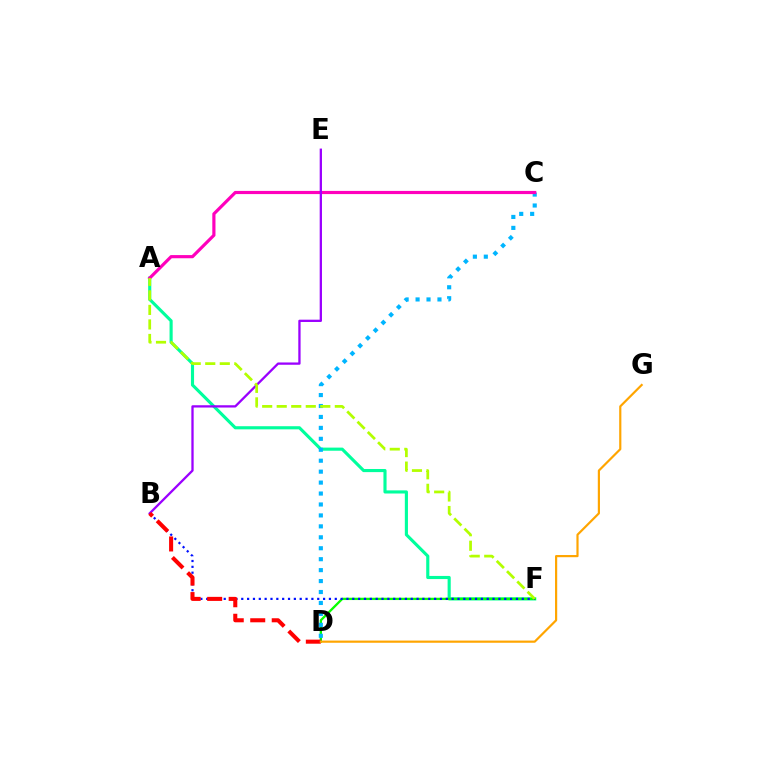{('A', 'F'): [{'color': '#00ff9d', 'line_style': 'solid', 'thickness': 2.25}, {'color': '#b3ff00', 'line_style': 'dashed', 'thickness': 1.97}], ('D', 'F'): [{'color': '#08ff00', 'line_style': 'solid', 'thickness': 1.67}], ('C', 'D'): [{'color': '#00b5ff', 'line_style': 'dotted', 'thickness': 2.97}], ('A', 'C'): [{'color': '#ff00bd', 'line_style': 'solid', 'thickness': 2.28}], ('B', 'F'): [{'color': '#0010ff', 'line_style': 'dotted', 'thickness': 1.59}], ('B', 'E'): [{'color': '#9b00ff', 'line_style': 'solid', 'thickness': 1.65}], ('B', 'D'): [{'color': '#ff0000', 'line_style': 'dashed', 'thickness': 2.92}], ('D', 'G'): [{'color': '#ffa500', 'line_style': 'solid', 'thickness': 1.57}]}